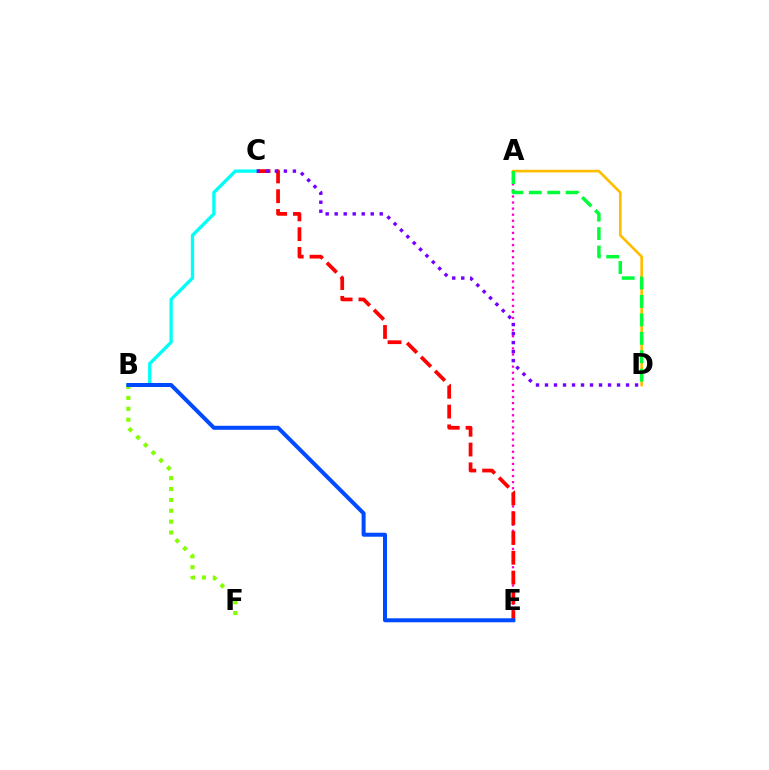{('A', 'E'): [{'color': '#ff00cf', 'line_style': 'dotted', 'thickness': 1.65}], ('C', 'E'): [{'color': '#ff0000', 'line_style': 'dashed', 'thickness': 2.69}], ('B', 'C'): [{'color': '#00fff6', 'line_style': 'solid', 'thickness': 2.39}], ('A', 'D'): [{'color': '#ffbd00', 'line_style': 'solid', 'thickness': 1.92}, {'color': '#00ff39', 'line_style': 'dashed', 'thickness': 2.5}], ('C', 'D'): [{'color': '#7200ff', 'line_style': 'dotted', 'thickness': 2.45}], ('B', 'F'): [{'color': '#84ff00', 'line_style': 'dotted', 'thickness': 2.96}], ('B', 'E'): [{'color': '#004bff', 'line_style': 'solid', 'thickness': 2.88}]}